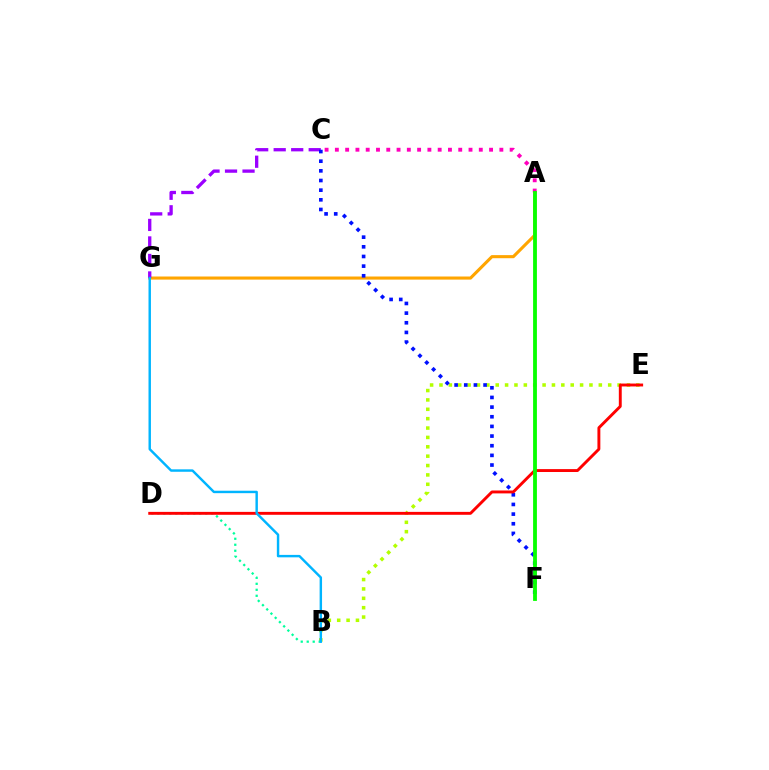{('B', 'E'): [{'color': '#b3ff00', 'line_style': 'dotted', 'thickness': 2.55}], ('A', 'G'): [{'color': '#ffa500', 'line_style': 'solid', 'thickness': 2.23}], ('C', 'G'): [{'color': '#9b00ff', 'line_style': 'dashed', 'thickness': 2.38}], ('A', 'C'): [{'color': '#ff00bd', 'line_style': 'dotted', 'thickness': 2.79}], ('B', 'D'): [{'color': '#00ff9d', 'line_style': 'dotted', 'thickness': 1.63}], ('C', 'F'): [{'color': '#0010ff', 'line_style': 'dotted', 'thickness': 2.62}], ('D', 'E'): [{'color': '#ff0000', 'line_style': 'solid', 'thickness': 2.09}], ('B', 'G'): [{'color': '#00b5ff', 'line_style': 'solid', 'thickness': 1.75}], ('A', 'F'): [{'color': '#08ff00', 'line_style': 'solid', 'thickness': 2.75}]}